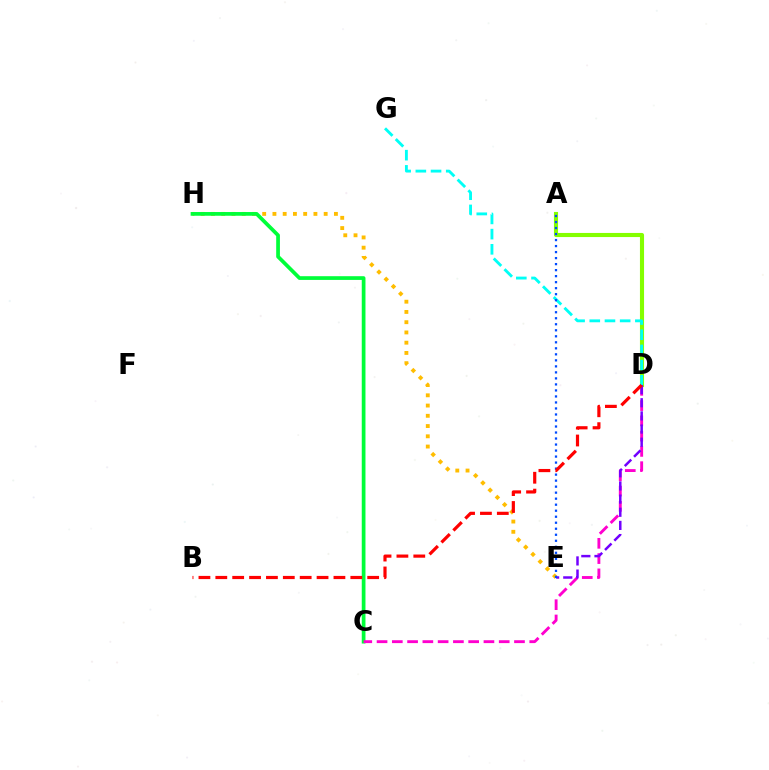{('E', 'H'): [{'color': '#ffbd00', 'line_style': 'dotted', 'thickness': 2.78}], ('C', 'H'): [{'color': '#00ff39', 'line_style': 'solid', 'thickness': 2.68}], ('A', 'D'): [{'color': '#84ff00', 'line_style': 'solid', 'thickness': 2.96}], ('C', 'D'): [{'color': '#ff00cf', 'line_style': 'dashed', 'thickness': 2.07}], ('D', 'G'): [{'color': '#00fff6', 'line_style': 'dashed', 'thickness': 2.06}], ('D', 'E'): [{'color': '#7200ff', 'line_style': 'dashed', 'thickness': 1.79}], ('A', 'E'): [{'color': '#004bff', 'line_style': 'dotted', 'thickness': 1.63}], ('B', 'D'): [{'color': '#ff0000', 'line_style': 'dashed', 'thickness': 2.29}]}